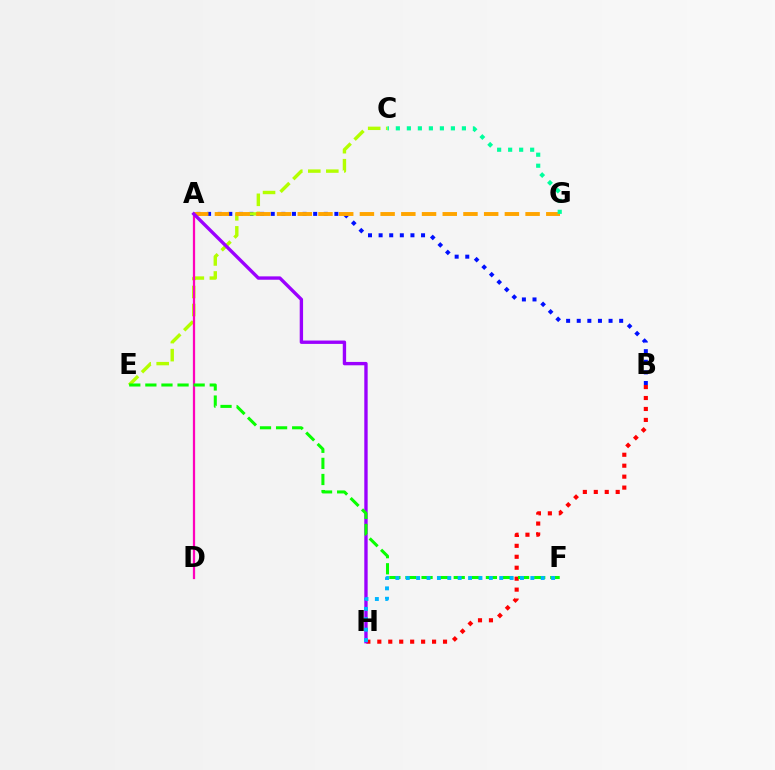{('A', 'B'): [{'color': '#0010ff', 'line_style': 'dotted', 'thickness': 2.88}], ('C', 'E'): [{'color': '#b3ff00', 'line_style': 'dashed', 'thickness': 2.45}], ('A', 'D'): [{'color': '#ff00bd', 'line_style': 'solid', 'thickness': 1.61}], ('A', 'G'): [{'color': '#ffa500', 'line_style': 'dashed', 'thickness': 2.81}], ('B', 'H'): [{'color': '#ff0000', 'line_style': 'dotted', 'thickness': 2.97}], ('C', 'G'): [{'color': '#00ff9d', 'line_style': 'dotted', 'thickness': 2.99}], ('A', 'H'): [{'color': '#9b00ff', 'line_style': 'solid', 'thickness': 2.42}], ('E', 'F'): [{'color': '#08ff00', 'line_style': 'dashed', 'thickness': 2.19}], ('F', 'H'): [{'color': '#00b5ff', 'line_style': 'dotted', 'thickness': 2.82}]}